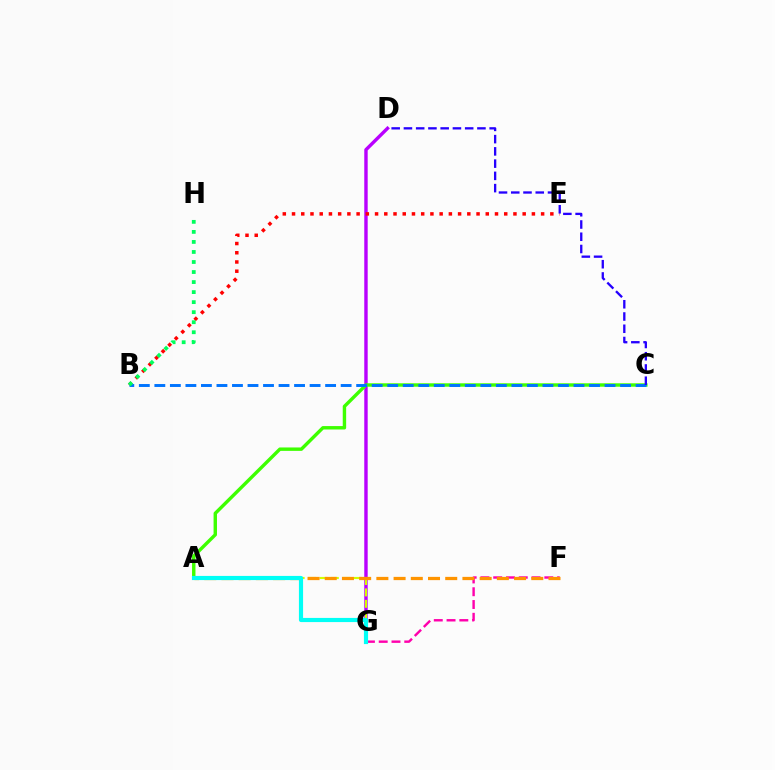{('D', 'G'): [{'color': '#b900ff', 'line_style': 'solid', 'thickness': 2.46}], ('F', 'G'): [{'color': '#ff00ac', 'line_style': 'dashed', 'thickness': 1.74}], ('A', 'G'): [{'color': '#d1ff00', 'line_style': 'dashed', 'thickness': 1.55}, {'color': '#00fff6', 'line_style': 'solid', 'thickness': 2.99}], ('A', 'C'): [{'color': '#3dff00', 'line_style': 'solid', 'thickness': 2.46}], ('B', 'E'): [{'color': '#ff0000', 'line_style': 'dotted', 'thickness': 2.51}], ('A', 'F'): [{'color': '#ff9400', 'line_style': 'dashed', 'thickness': 2.34}], ('B', 'C'): [{'color': '#0074ff', 'line_style': 'dashed', 'thickness': 2.11}], ('C', 'D'): [{'color': '#2500ff', 'line_style': 'dashed', 'thickness': 1.66}], ('B', 'H'): [{'color': '#00ff5c', 'line_style': 'dotted', 'thickness': 2.73}]}